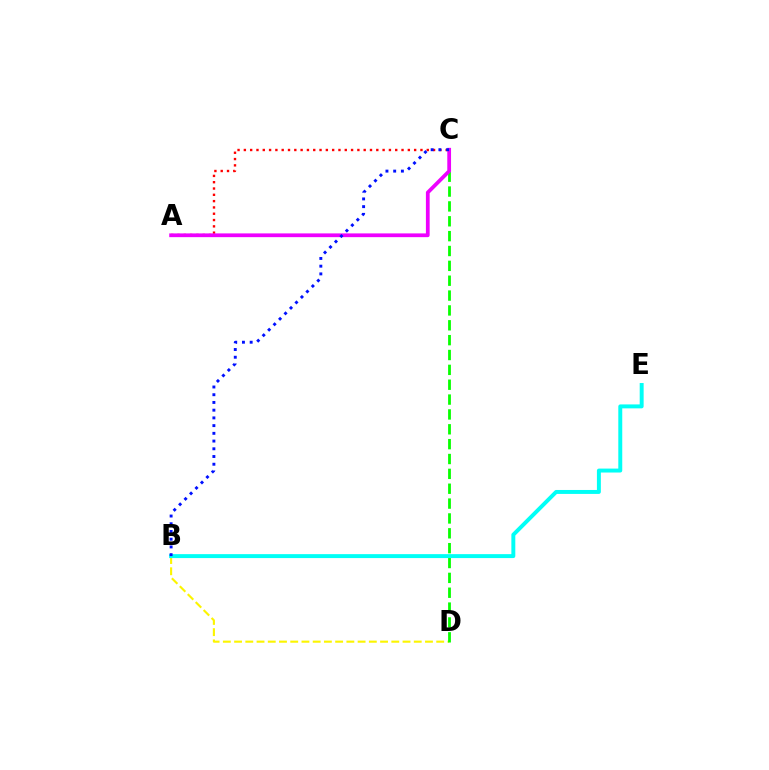{('B', 'D'): [{'color': '#fcf500', 'line_style': 'dashed', 'thickness': 1.53}], ('A', 'C'): [{'color': '#ff0000', 'line_style': 'dotted', 'thickness': 1.71}, {'color': '#ee00ff', 'line_style': 'solid', 'thickness': 2.7}], ('C', 'D'): [{'color': '#08ff00', 'line_style': 'dashed', 'thickness': 2.02}], ('B', 'E'): [{'color': '#00fff6', 'line_style': 'solid', 'thickness': 2.84}], ('B', 'C'): [{'color': '#0010ff', 'line_style': 'dotted', 'thickness': 2.1}]}